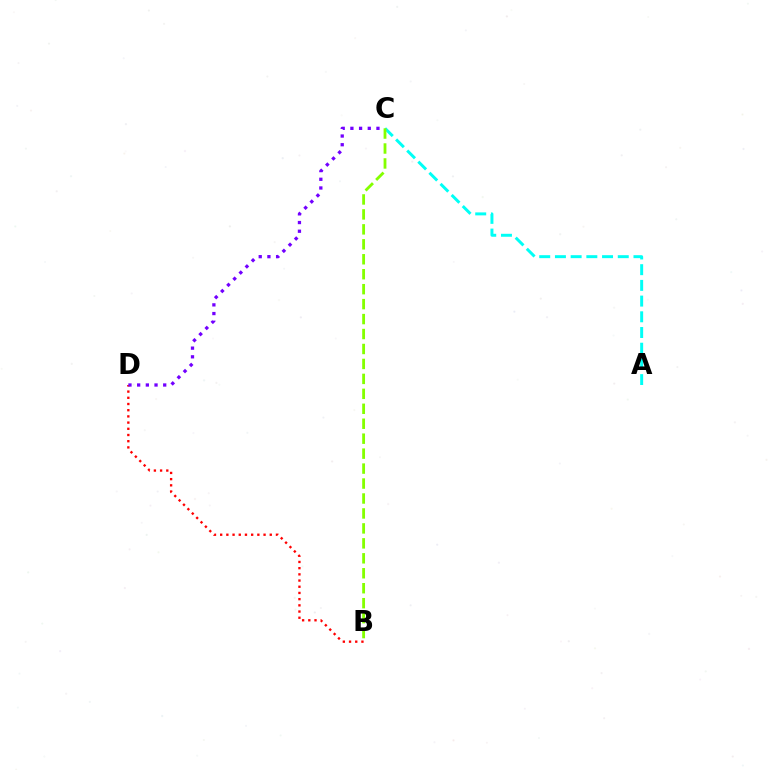{('B', 'D'): [{'color': '#ff0000', 'line_style': 'dotted', 'thickness': 1.68}], ('A', 'C'): [{'color': '#00fff6', 'line_style': 'dashed', 'thickness': 2.13}], ('B', 'C'): [{'color': '#84ff00', 'line_style': 'dashed', 'thickness': 2.03}], ('C', 'D'): [{'color': '#7200ff', 'line_style': 'dotted', 'thickness': 2.36}]}